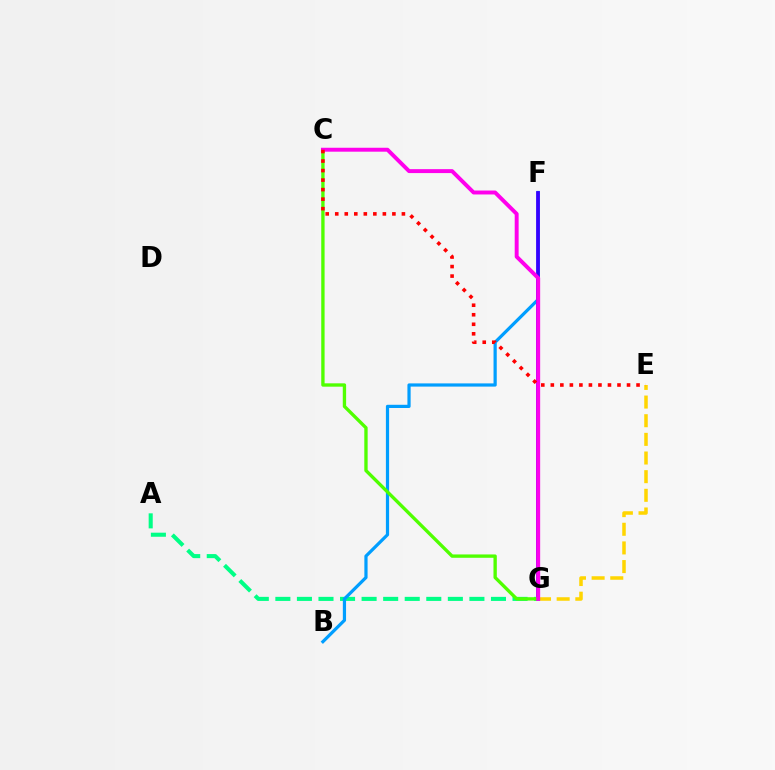{('A', 'G'): [{'color': '#00ff86', 'line_style': 'dashed', 'thickness': 2.93}], ('E', 'G'): [{'color': '#ffd500', 'line_style': 'dashed', 'thickness': 2.53}], ('B', 'F'): [{'color': '#009eff', 'line_style': 'solid', 'thickness': 2.31}], ('F', 'G'): [{'color': '#3700ff', 'line_style': 'solid', 'thickness': 2.68}], ('C', 'G'): [{'color': '#4fff00', 'line_style': 'solid', 'thickness': 2.41}, {'color': '#ff00ed', 'line_style': 'solid', 'thickness': 2.83}], ('C', 'E'): [{'color': '#ff0000', 'line_style': 'dotted', 'thickness': 2.59}]}